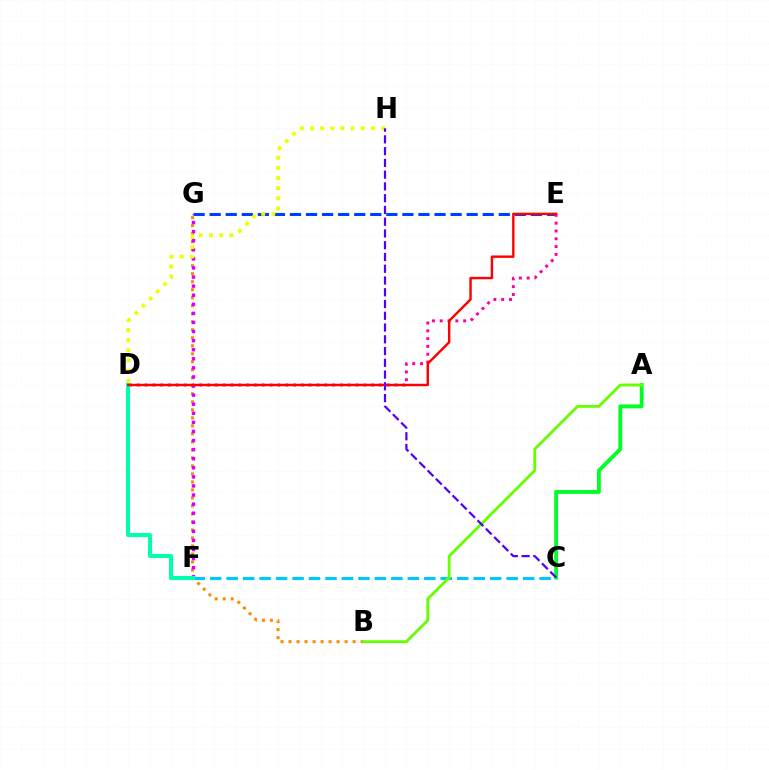{('B', 'G'): [{'color': '#ff8800', 'line_style': 'dotted', 'thickness': 2.18}], ('F', 'G'): [{'color': '#d600ff', 'line_style': 'dotted', 'thickness': 2.47}], ('C', 'F'): [{'color': '#00c7ff', 'line_style': 'dashed', 'thickness': 2.24}], ('E', 'G'): [{'color': '#003fff', 'line_style': 'dashed', 'thickness': 2.18}], ('D', 'H'): [{'color': '#eeff00', 'line_style': 'dotted', 'thickness': 2.76}], ('A', 'C'): [{'color': '#00ff27', 'line_style': 'solid', 'thickness': 2.77}], ('D', 'E'): [{'color': '#ff00a0', 'line_style': 'dotted', 'thickness': 2.12}, {'color': '#ff0000', 'line_style': 'solid', 'thickness': 1.75}], ('D', 'F'): [{'color': '#00ffaf', 'line_style': 'solid', 'thickness': 2.92}], ('A', 'B'): [{'color': '#66ff00', 'line_style': 'solid', 'thickness': 2.05}], ('C', 'H'): [{'color': '#4f00ff', 'line_style': 'dashed', 'thickness': 1.6}]}